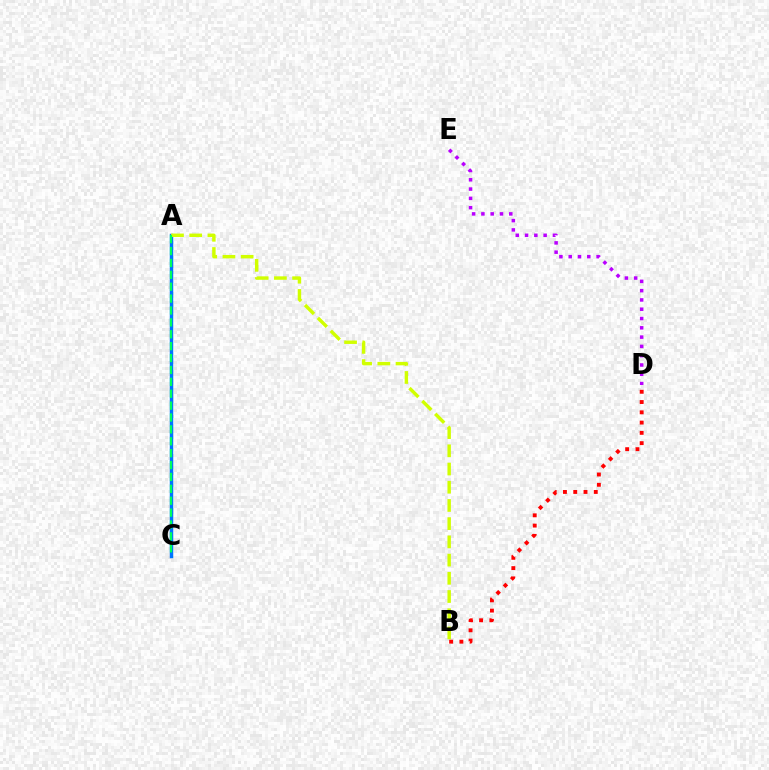{('B', 'D'): [{'color': '#ff0000', 'line_style': 'dotted', 'thickness': 2.79}], ('A', 'C'): [{'color': '#0074ff', 'line_style': 'solid', 'thickness': 2.48}, {'color': '#00ff5c', 'line_style': 'dashed', 'thickness': 1.62}], ('D', 'E'): [{'color': '#b900ff', 'line_style': 'dotted', 'thickness': 2.52}], ('A', 'B'): [{'color': '#d1ff00', 'line_style': 'dashed', 'thickness': 2.47}]}